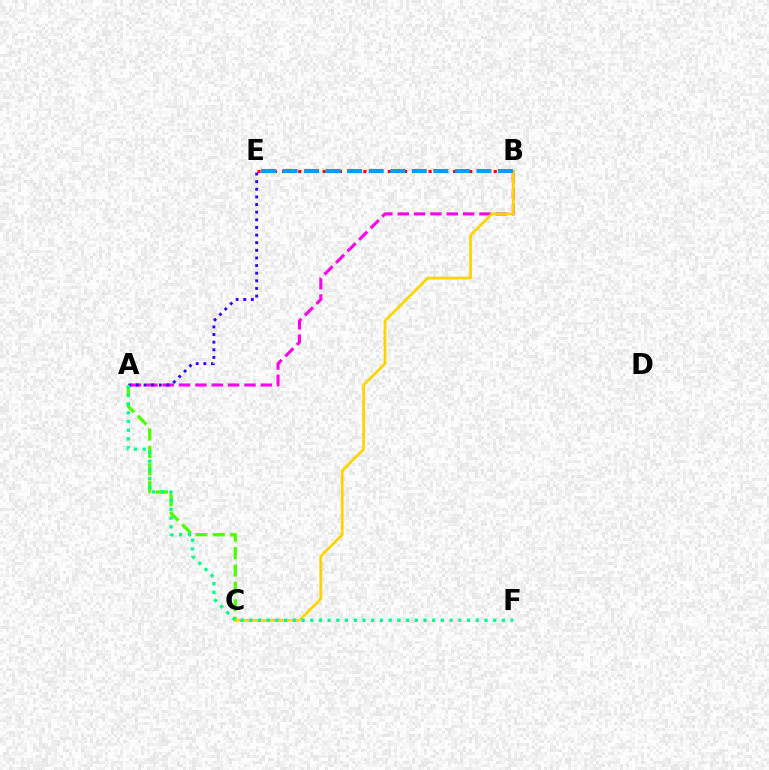{('A', 'C'): [{'color': '#4fff00', 'line_style': 'dashed', 'thickness': 2.37}], ('A', 'B'): [{'color': '#ff00ed', 'line_style': 'dashed', 'thickness': 2.22}], ('B', 'C'): [{'color': '#ffd500', 'line_style': 'solid', 'thickness': 2.01}], ('B', 'E'): [{'color': '#ff0000', 'line_style': 'dotted', 'thickness': 2.21}, {'color': '#009eff', 'line_style': 'dashed', 'thickness': 2.93}], ('A', 'E'): [{'color': '#3700ff', 'line_style': 'dotted', 'thickness': 2.07}], ('A', 'F'): [{'color': '#00ff86', 'line_style': 'dotted', 'thickness': 2.37}]}